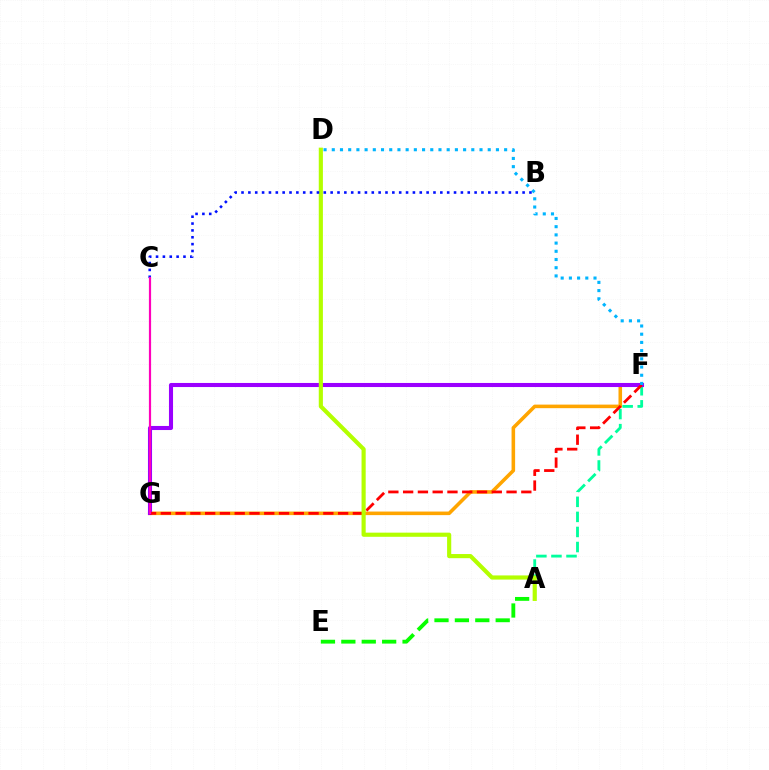{('A', 'F'): [{'color': '#00ff9d', 'line_style': 'dashed', 'thickness': 2.05}], ('F', 'G'): [{'color': '#ffa500', 'line_style': 'solid', 'thickness': 2.57}, {'color': '#9b00ff', 'line_style': 'solid', 'thickness': 2.93}, {'color': '#ff0000', 'line_style': 'dashed', 'thickness': 2.01}], ('A', 'D'): [{'color': '#b3ff00', 'line_style': 'solid', 'thickness': 2.99}], ('A', 'E'): [{'color': '#08ff00', 'line_style': 'dashed', 'thickness': 2.77}], ('D', 'F'): [{'color': '#00b5ff', 'line_style': 'dotted', 'thickness': 2.23}], ('B', 'C'): [{'color': '#0010ff', 'line_style': 'dotted', 'thickness': 1.86}], ('C', 'G'): [{'color': '#ff00bd', 'line_style': 'solid', 'thickness': 1.58}]}